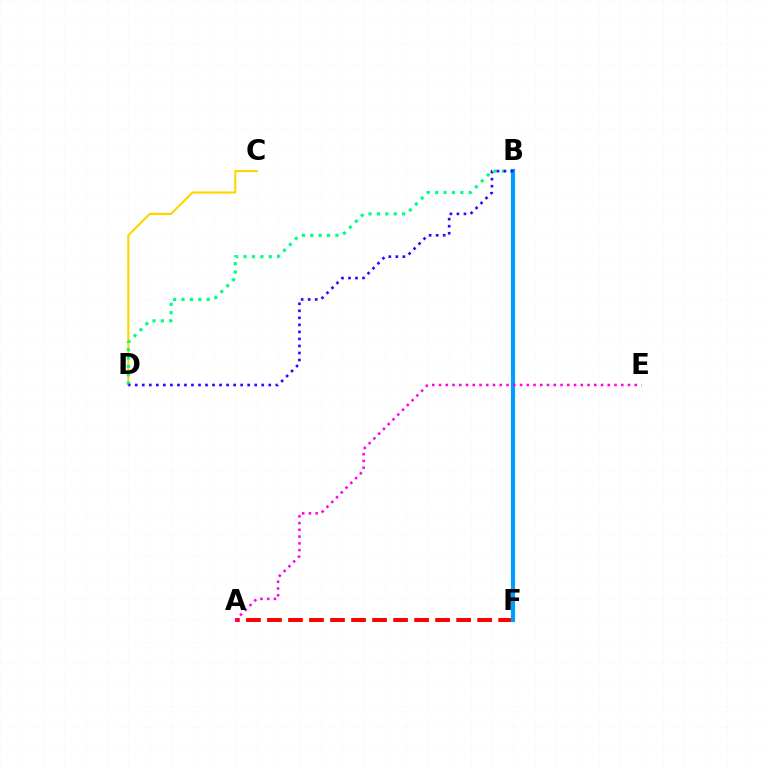{('B', 'F'): [{'color': '#4fff00', 'line_style': 'dotted', 'thickness': 2.01}, {'color': '#009eff', 'line_style': 'solid', 'thickness': 2.99}], ('C', 'D'): [{'color': '#ffd500', 'line_style': 'solid', 'thickness': 1.53}], ('B', 'D'): [{'color': '#00ff86', 'line_style': 'dotted', 'thickness': 2.28}, {'color': '#3700ff', 'line_style': 'dotted', 'thickness': 1.91}], ('A', 'F'): [{'color': '#ff0000', 'line_style': 'dashed', 'thickness': 2.86}], ('A', 'E'): [{'color': '#ff00ed', 'line_style': 'dotted', 'thickness': 1.83}]}